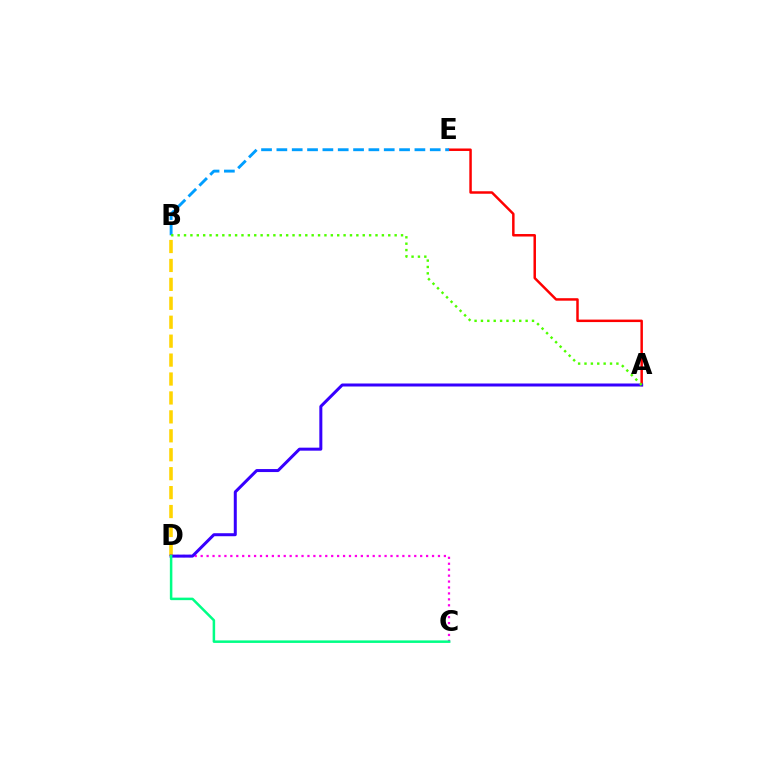{('A', 'E'): [{'color': '#ff0000', 'line_style': 'solid', 'thickness': 1.79}], ('B', 'E'): [{'color': '#009eff', 'line_style': 'dashed', 'thickness': 2.08}], ('C', 'D'): [{'color': '#ff00ed', 'line_style': 'dotted', 'thickness': 1.61}, {'color': '#00ff86', 'line_style': 'solid', 'thickness': 1.81}], ('B', 'D'): [{'color': '#ffd500', 'line_style': 'dashed', 'thickness': 2.57}], ('A', 'D'): [{'color': '#3700ff', 'line_style': 'solid', 'thickness': 2.16}], ('A', 'B'): [{'color': '#4fff00', 'line_style': 'dotted', 'thickness': 1.73}]}